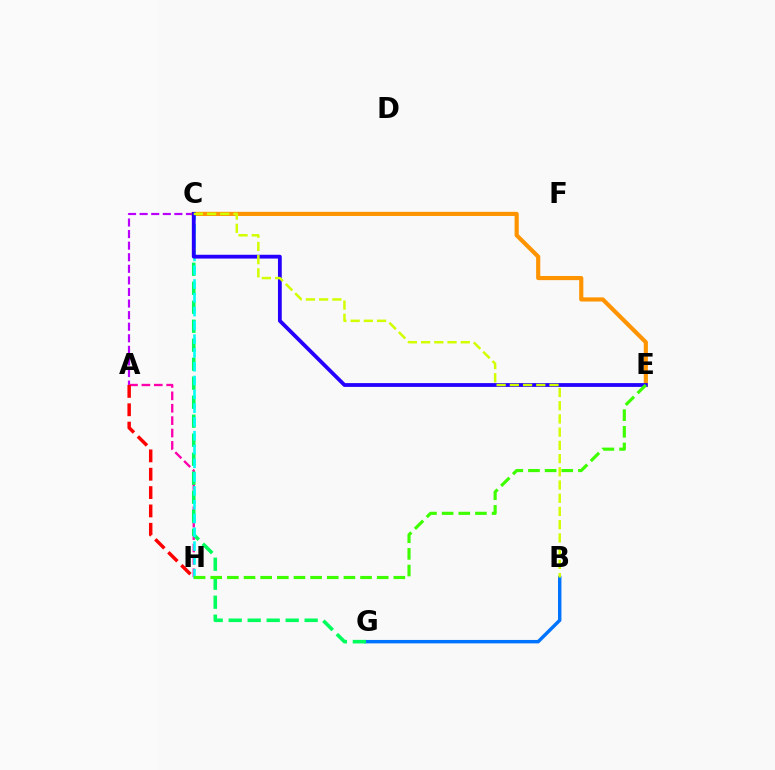{('A', 'C'): [{'color': '#b900ff', 'line_style': 'dashed', 'thickness': 1.57}], ('C', 'E'): [{'color': '#ff9400', 'line_style': 'solid', 'thickness': 2.99}, {'color': '#2500ff', 'line_style': 'solid', 'thickness': 2.73}], ('A', 'H'): [{'color': '#ff00ac', 'line_style': 'dashed', 'thickness': 1.68}, {'color': '#ff0000', 'line_style': 'dashed', 'thickness': 2.49}], ('B', 'G'): [{'color': '#0074ff', 'line_style': 'solid', 'thickness': 2.47}], ('C', 'G'): [{'color': '#00ff5c', 'line_style': 'dashed', 'thickness': 2.58}], ('C', 'H'): [{'color': '#00fff6', 'line_style': 'dashed', 'thickness': 1.87}], ('B', 'C'): [{'color': '#d1ff00', 'line_style': 'dashed', 'thickness': 1.8}], ('E', 'H'): [{'color': '#3dff00', 'line_style': 'dashed', 'thickness': 2.26}]}